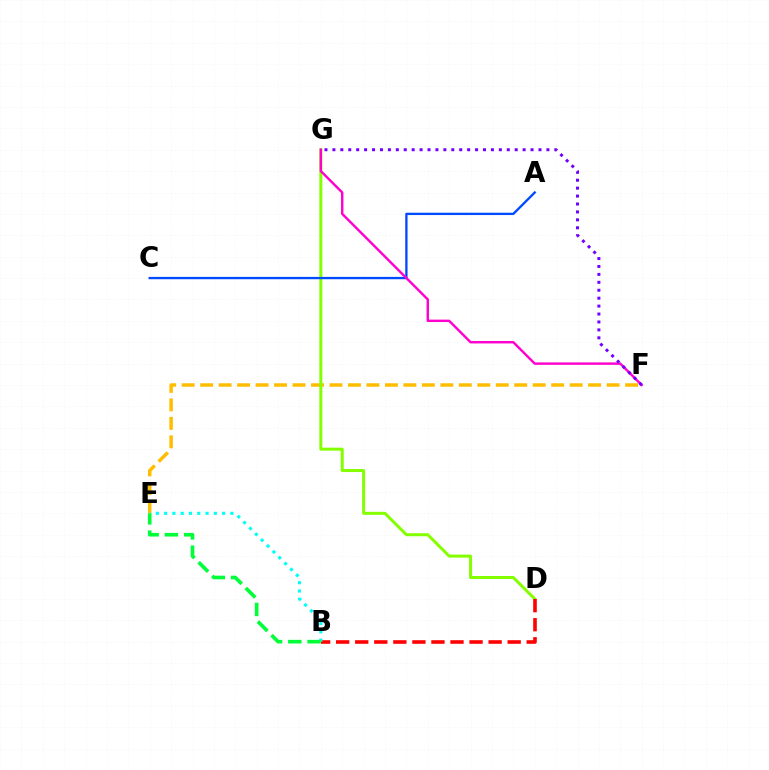{('E', 'F'): [{'color': '#ffbd00', 'line_style': 'dashed', 'thickness': 2.51}], ('D', 'G'): [{'color': '#84ff00', 'line_style': 'solid', 'thickness': 2.16}], ('B', 'D'): [{'color': '#ff0000', 'line_style': 'dashed', 'thickness': 2.59}], ('A', 'C'): [{'color': '#004bff', 'line_style': 'solid', 'thickness': 1.68}], ('B', 'E'): [{'color': '#00fff6', 'line_style': 'dotted', 'thickness': 2.25}, {'color': '#00ff39', 'line_style': 'dashed', 'thickness': 2.62}], ('F', 'G'): [{'color': '#ff00cf', 'line_style': 'solid', 'thickness': 1.74}, {'color': '#7200ff', 'line_style': 'dotted', 'thickness': 2.15}]}